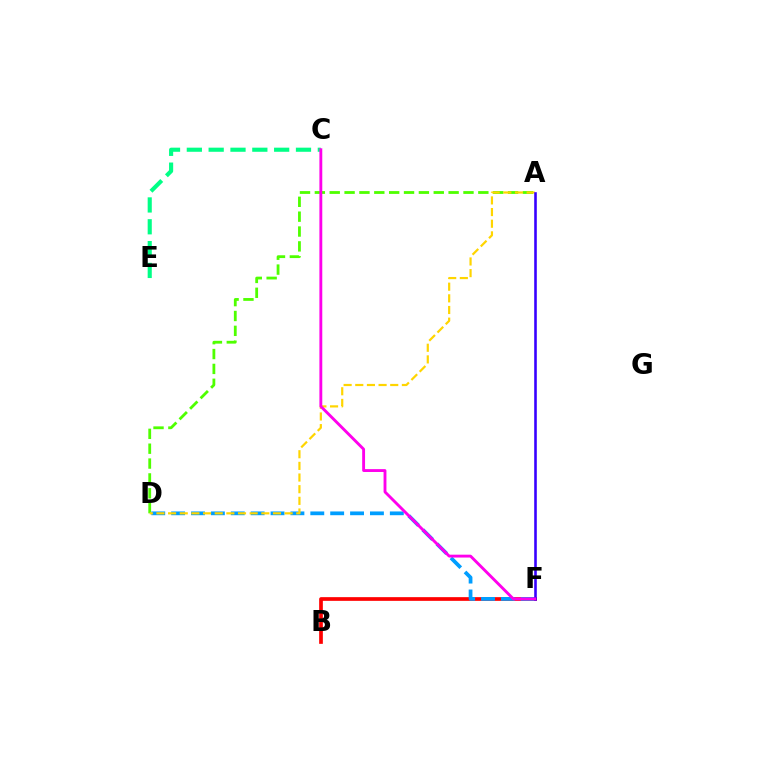{('B', 'F'): [{'color': '#ff0000', 'line_style': 'solid', 'thickness': 2.66}], ('A', 'D'): [{'color': '#4fff00', 'line_style': 'dashed', 'thickness': 2.02}, {'color': '#ffd500', 'line_style': 'dashed', 'thickness': 1.58}], ('D', 'F'): [{'color': '#009eff', 'line_style': 'dashed', 'thickness': 2.7}], ('C', 'E'): [{'color': '#00ff86', 'line_style': 'dashed', 'thickness': 2.97}], ('A', 'F'): [{'color': '#3700ff', 'line_style': 'solid', 'thickness': 1.87}], ('C', 'F'): [{'color': '#ff00ed', 'line_style': 'solid', 'thickness': 2.07}]}